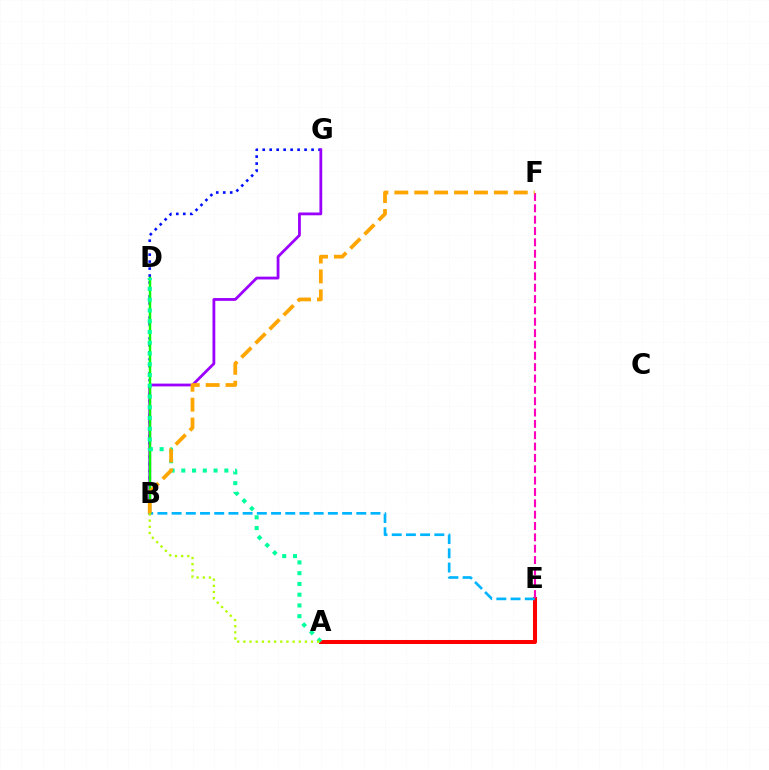{('A', 'E'): [{'color': '#ff0000', 'line_style': 'solid', 'thickness': 2.9}], ('B', 'E'): [{'color': '#00b5ff', 'line_style': 'dashed', 'thickness': 1.93}], ('B', 'G'): [{'color': '#0010ff', 'line_style': 'dotted', 'thickness': 1.89}, {'color': '#9b00ff', 'line_style': 'solid', 'thickness': 2.01}], ('E', 'F'): [{'color': '#ff00bd', 'line_style': 'dashed', 'thickness': 1.54}], ('B', 'D'): [{'color': '#08ff00', 'line_style': 'solid', 'thickness': 1.76}], ('A', 'D'): [{'color': '#00ff9d', 'line_style': 'dotted', 'thickness': 2.92}], ('B', 'F'): [{'color': '#ffa500', 'line_style': 'dashed', 'thickness': 2.7}], ('A', 'B'): [{'color': '#b3ff00', 'line_style': 'dotted', 'thickness': 1.67}]}